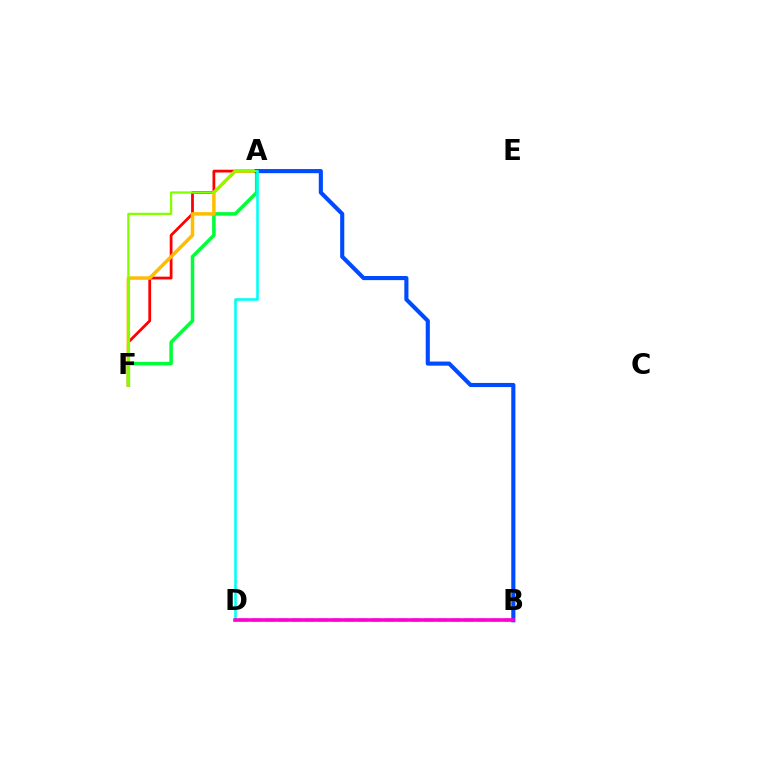{('A', 'F'): [{'color': '#ff0000', 'line_style': 'solid', 'thickness': 2.0}, {'color': '#00ff39', 'line_style': 'solid', 'thickness': 2.52}, {'color': '#ffbd00', 'line_style': 'solid', 'thickness': 2.54}, {'color': '#84ff00', 'line_style': 'solid', 'thickness': 1.63}], ('A', 'B'): [{'color': '#004bff', 'line_style': 'solid', 'thickness': 2.97}], ('A', 'D'): [{'color': '#00fff6', 'line_style': 'solid', 'thickness': 1.87}], ('B', 'D'): [{'color': '#7200ff', 'line_style': 'dashed', 'thickness': 1.8}, {'color': '#ff00cf', 'line_style': 'solid', 'thickness': 2.57}]}